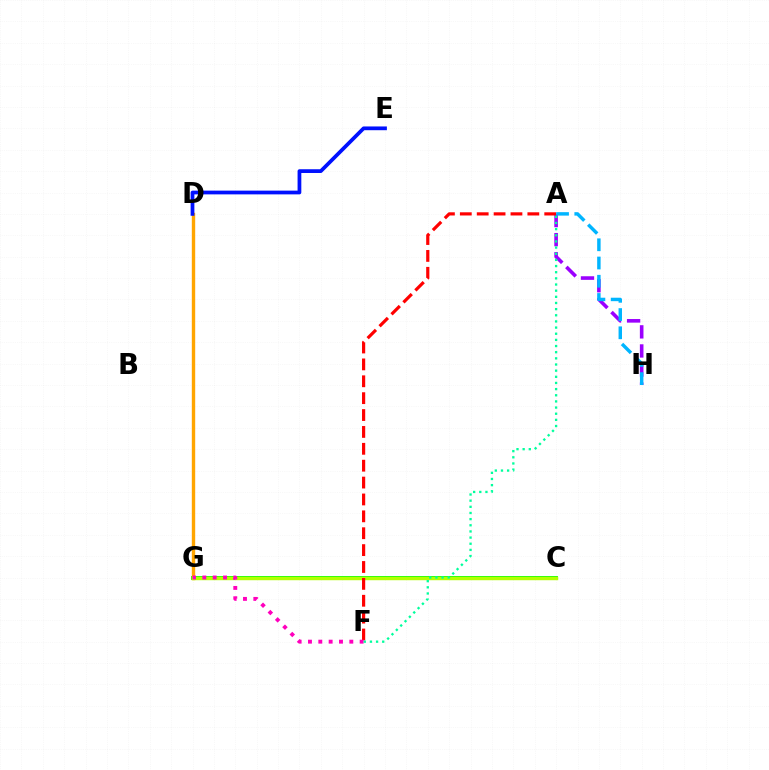{('C', 'G'): [{'color': '#08ff00', 'line_style': 'solid', 'thickness': 2.78}, {'color': '#b3ff00', 'line_style': 'solid', 'thickness': 2.47}], ('D', 'G'): [{'color': '#ffa500', 'line_style': 'solid', 'thickness': 2.43}], ('A', 'H'): [{'color': '#9b00ff', 'line_style': 'dashed', 'thickness': 2.59}, {'color': '#00b5ff', 'line_style': 'dashed', 'thickness': 2.48}], ('A', 'F'): [{'color': '#ff0000', 'line_style': 'dashed', 'thickness': 2.29}, {'color': '#00ff9d', 'line_style': 'dotted', 'thickness': 1.67}], ('F', 'G'): [{'color': '#ff00bd', 'line_style': 'dotted', 'thickness': 2.81}], ('D', 'E'): [{'color': '#0010ff', 'line_style': 'solid', 'thickness': 2.7}]}